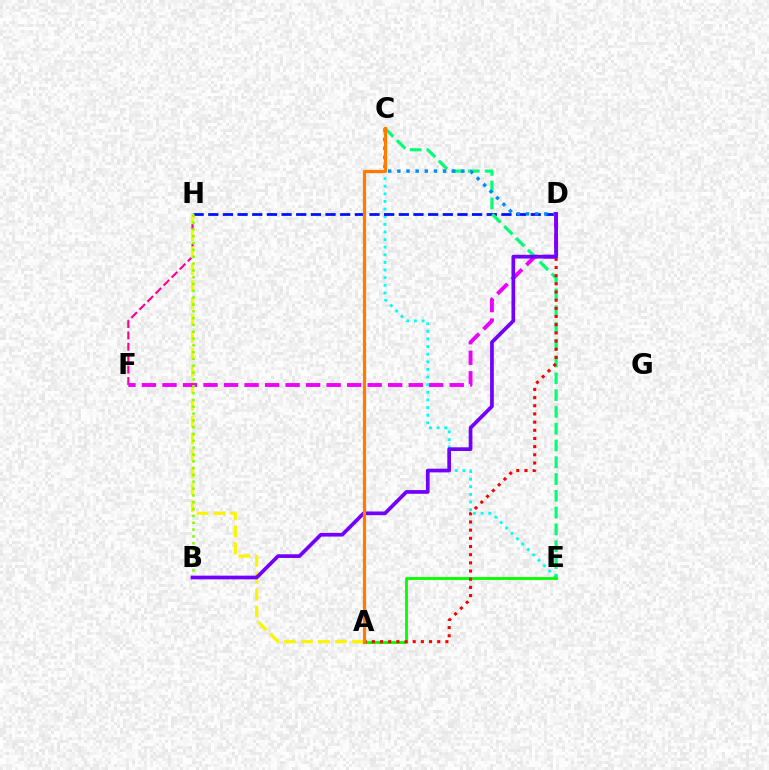{('C', 'E'): [{'color': '#00fff6', 'line_style': 'dotted', 'thickness': 2.07}, {'color': '#00ff74', 'line_style': 'dashed', 'thickness': 2.28}], ('D', 'H'): [{'color': '#0010ff', 'line_style': 'dashed', 'thickness': 1.99}], ('F', 'H'): [{'color': '#ff0094', 'line_style': 'dashed', 'thickness': 1.55}], ('A', 'E'): [{'color': '#08ff00', 'line_style': 'solid', 'thickness': 2.07}], ('A', 'H'): [{'color': '#fcf500', 'line_style': 'dashed', 'thickness': 2.3}], ('D', 'F'): [{'color': '#ee00ff', 'line_style': 'dashed', 'thickness': 2.79}], ('C', 'D'): [{'color': '#008cff', 'line_style': 'dotted', 'thickness': 2.49}], ('A', 'D'): [{'color': '#ff0000', 'line_style': 'dotted', 'thickness': 2.22}], ('B', 'H'): [{'color': '#84ff00', 'line_style': 'dotted', 'thickness': 1.85}], ('B', 'D'): [{'color': '#7200ff', 'line_style': 'solid', 'thickness': 2.66}], ('A', 'C'): [{'color': '#ff7c00', 'line_style': 'solid', 'thickness': 2.32}]}